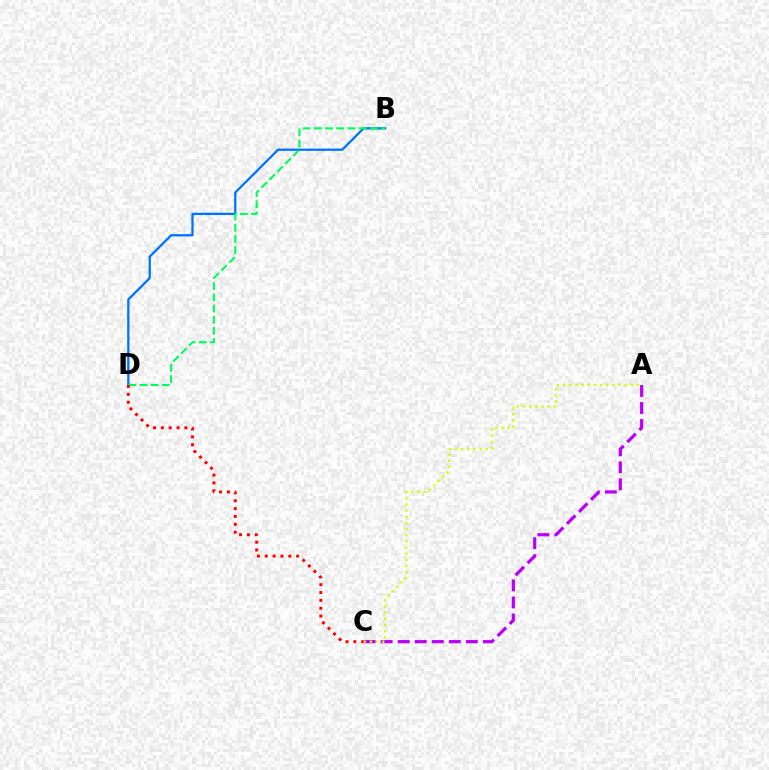{('B', 'D'): [{'color': '#0074ff', 'line_style': 'solid', 'thickness': 1.66}, {'color': '#00ff5c', 'line_style': 'dashed', 'thickness': 1.52}], ('A', 'C'): [{'color': '#b900ff', 'line_style': 'dashed', 'thickness': 2.32}, {'color': '#d1ff00', 'line_style': 'dotted', 'thickness': 1.67}], ('C', 'D'): [{'color': '#ff0000', 'line_style': 'dotted', 'thickness': 2.13}]}